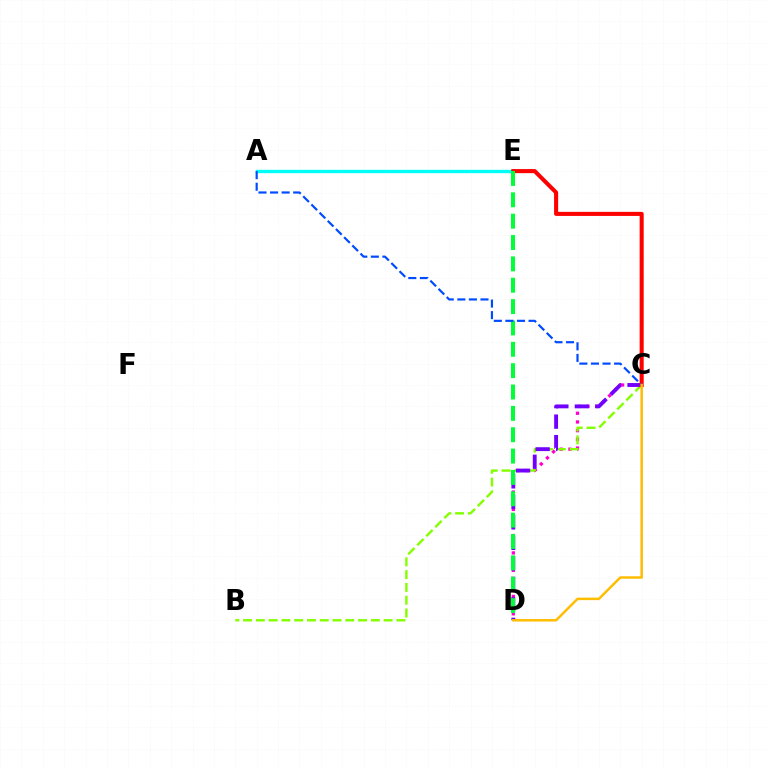{('C', 'D'): [{'color': '#ff00cf', 'line_style': 'dotted', 'thickness': 2.36}, {'color': '#7200ff', 'line_style': 'dashed', 'thickness': 2.78}, {'color': '#ffbd00', 'line_style': 'solid', 'thickness': 1.78}], ('B', 'C'): [{'color': '#84ff00', 'line_style': 'dashed', 'thickness': 1.74}], ('A', 'E'): [{'color': '#00fff6', 'line_style': 'solid', 'thickness': 2.42}], ('C', 'E'): [{'color': '#ff0000', 'line_style': 'solid', 'thickness': 2.93}], ('D', 'E'): [{'color': '#00ff39', 'line_style': 'dashed', 'thickness': 2.9}], ('A', 'C'): [{'color': '#004bff', 'line_style': 'dashed', 'thickness': 1.57}]}